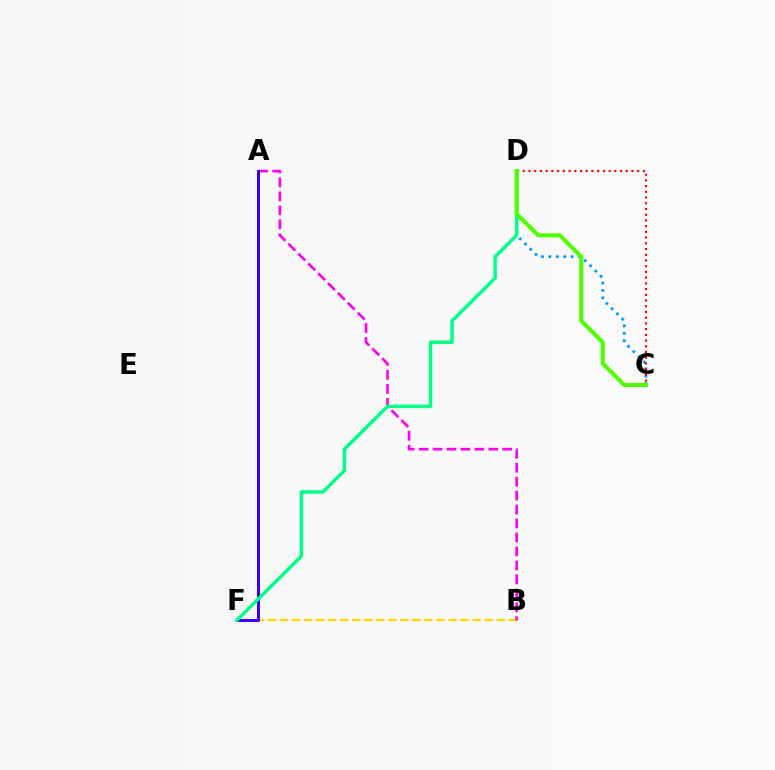{('B', 'F'): [{'color': '#ffd500', 'line_style': 'dashed', 'thickness': 1.64}], ('A', 'B'): [{'color': '#ff00ed', 'line_style': 'dashed', 'thickness': 1.9}], ('C', 'D'): [{'color': '#009eff', 'line_style': 'dotted', 'thickness': 2.01}, {'color': '#ff0000', 'line_style': 'dotted', 'thickness': 1.55}, {'color': '#4fff00', 'line_style': 'solid', 'thickness': 2.94}], ('A', 'F'): [{'color': '#3700ff', 'line_style': 'solid', 'thickness': 2.15}], ('D', 'F'): [{'color': '#00ff86', 'line_style': 'solid', 'thickness': 2.49}]}